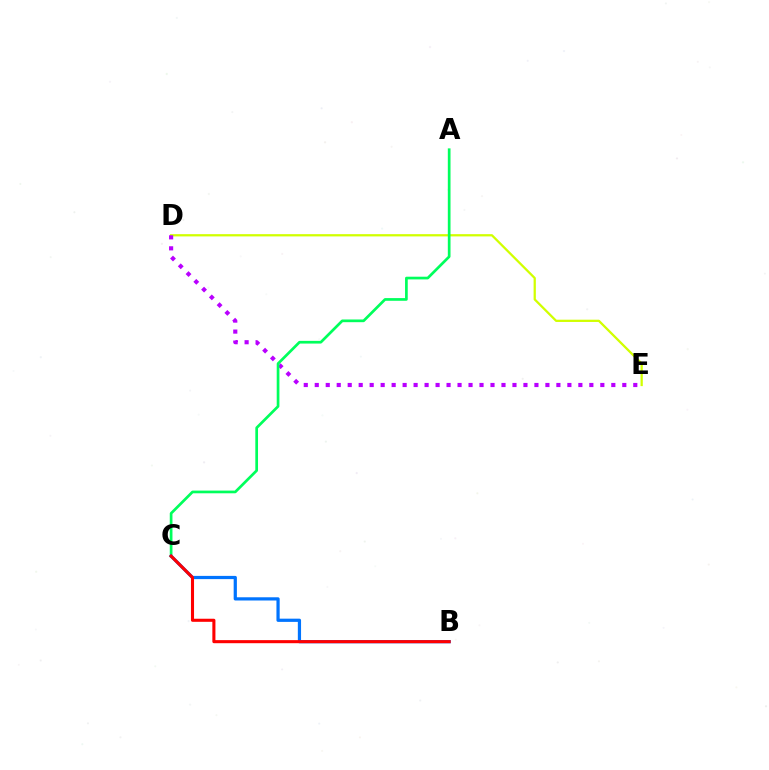{('D', 'E'): [{'color': '#d1ff00', 'line_style': 'solid', 'thickness': 1.63}, {'color': '#b900ff', 'line_style': 'dotted', 'thickness': 2.98}], ('A', 'C'): [{'color': '#00ff5c', 'line_style': 'solid', 'thickness': 1.94}], ('B', 'C'): [{'color': '#0074ff', 'line_style': 'solid', 'thickness': 2.32}, {'color': '#ff0000', 'line_style': 'solid', 'thickness': 2.21}]}